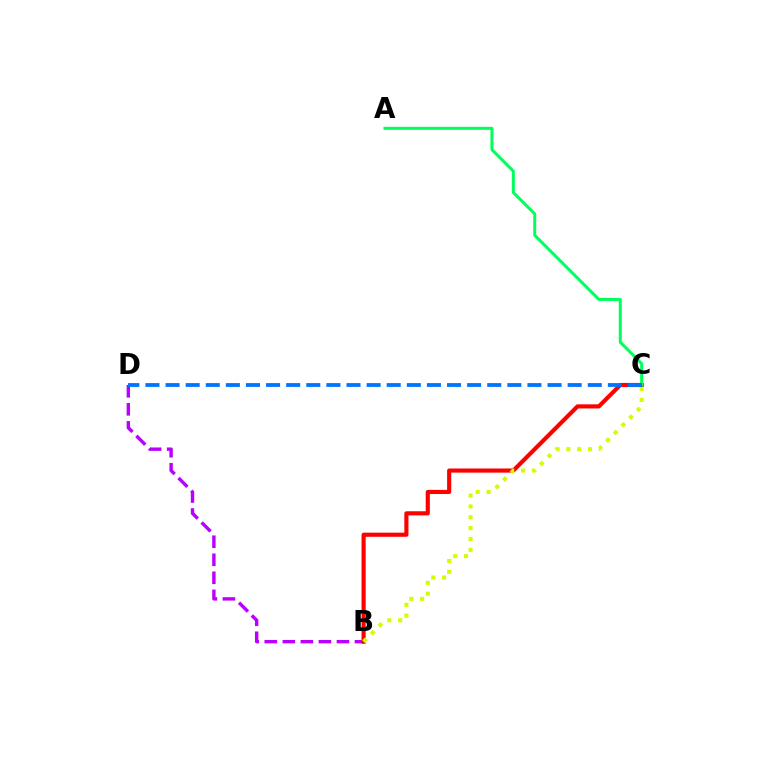{('B', 'D'): [{'color': '#b900ff', 'line_style': 'dashed', 'thickness': 2.45}], ('B', 'C'): [{'color': '#ff0000', 'line_style': 'solid', 'thickness': 2.98}, {'color': '#d1ff00', 'line_style': 'dotted', 'thickness': 2.94}], ('A', 'C'): [{'color': '#00ff5c', 'line_style': 'solid', 'thickness': 2.16}], ('C', 'D'): [{'color': '#0074ff', 'line_style': 'dashed', 'thickness': 2.73}]}